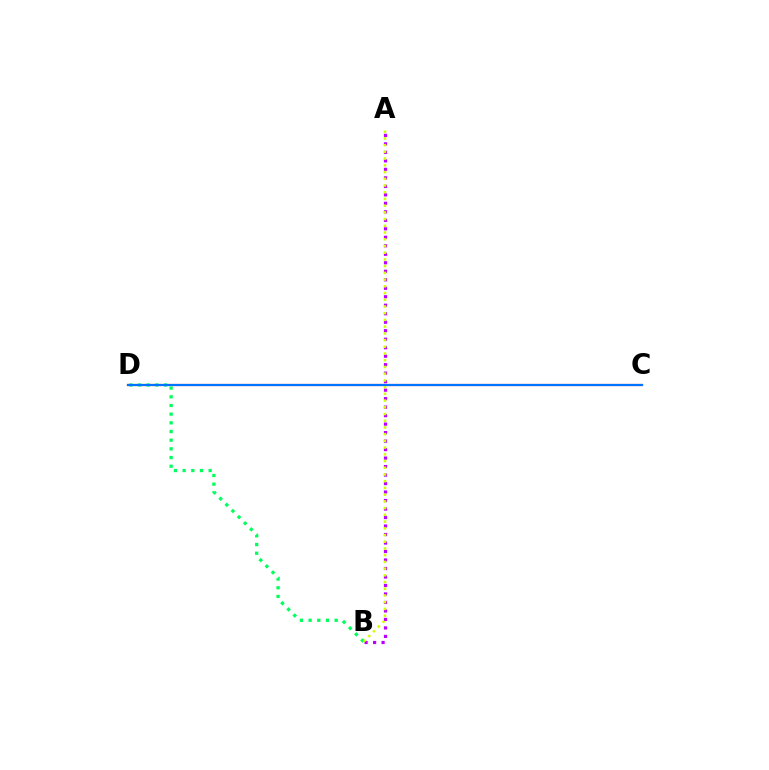{('A', 'B'): [{'color': '#b900ff', 'line_style': 'dotted', 'thickness': 2.31}, {'color': '#d1ff00', 'line_style': 'dotted', 'thickness': 1.83}], ('C', 'D'): [{'color': '#ff0000', 'line_style': 'solid', 'thickness': 1.55}, {'color': '#0074ff', 'line_style': 'solid', 'thickness': 1.57}], ('B', 'D'): [{'color': '#00ff5c', 'line_style': 'dotted', 'thickness': 2.36}]}